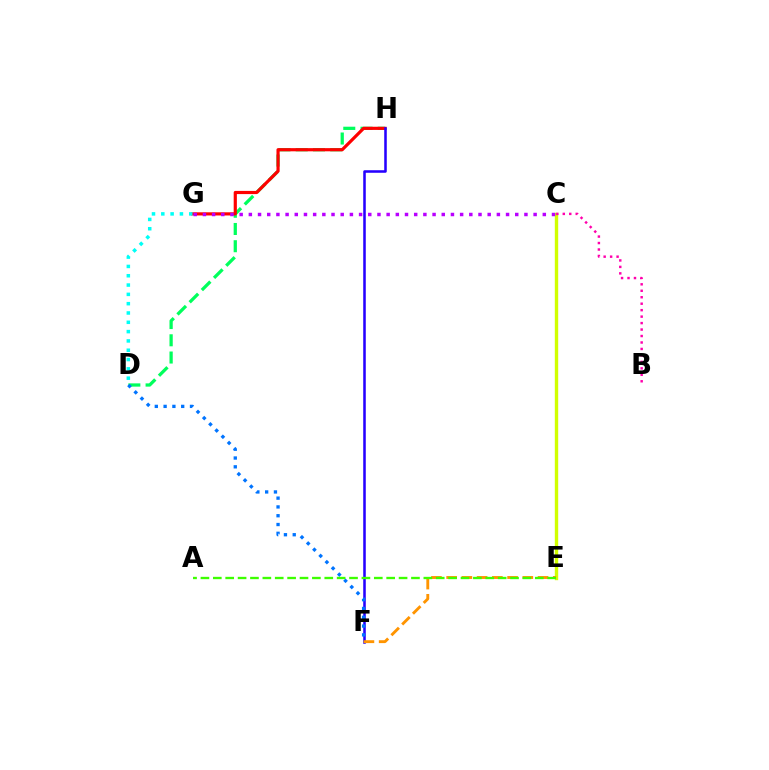{('D', 'H'): [{'color': '#00ff5c', 'line_style': 'dashed', 'thickness': 2.34}], ('G', 'H'): [{'color': '#ff0000', 'line_style': 'solid', 'thickness': 2.29}], ('F', 'H'): [{'color': '#2500ff', 'line_style': 'solid', 'thickness': 1.83}], ('C', 'E'): [{'color': '#d1ff00', 'line_style': 'solid', 'thickness': 2.44}], ('D', 'G'): [{'color': '#00fff6', 'line_style': 'dotted', 'thickness': 2.53}], ('B', 'C'): [{'color': '#ff00ac', 'line_style': 'dotted', 'thickness': 1.76}], ('E', 'F'): [{'color': '#ff9400', 'line_style': 'dashed', 'thickness': 2.07}], ('D', 'F'): [{'color': '#0074ff', 'line_style': 'dotted', 'thickness': 2.39}], ('A', 'E'): [{'color': '#3dff00', 'line_style': 'dashed', 'thickness': 1.68}], ('C', 'G'): [{'color': '#b900ff', 'line_style': 'dotted', 'thickness': 2.5}]}